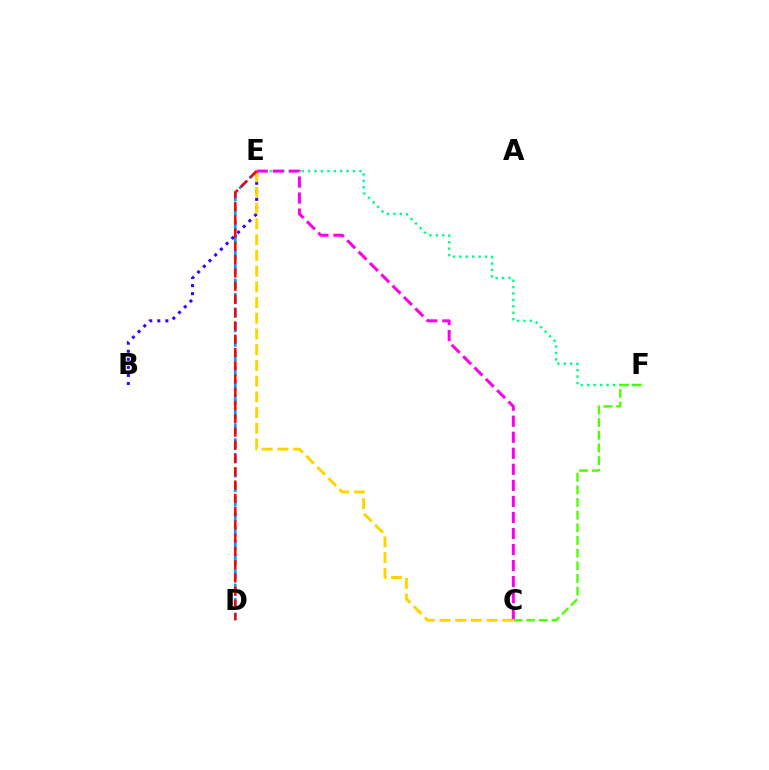{('D', 'E'): [{'color': '#009eff', 'line_style': 'dashed', 'thickness': 1.97}, {'color': '#ff0000', 'line_style': 'dashed', 'thickness': 1.8}], ('E', 'F'): [{'color': '#00ff86', 'line_style': 'dotted', 'thickness': 1.74}], ('B', 'E'): [{'color': '#3700ff', 'line_style': 'dotted', 'thickness': 2.19}], ('C', 'E'): [{'color': '#ffd500', 'line_style': 'dashed', 'thickness': 2.14}, {'color': '#ff00ed', 'line_style': 'dashed', 'thickness': 2.18}], ('C', 'F'): [{'color': '#4fff00', 'line_style': 'dashed', 'thickness': 1.72}]}